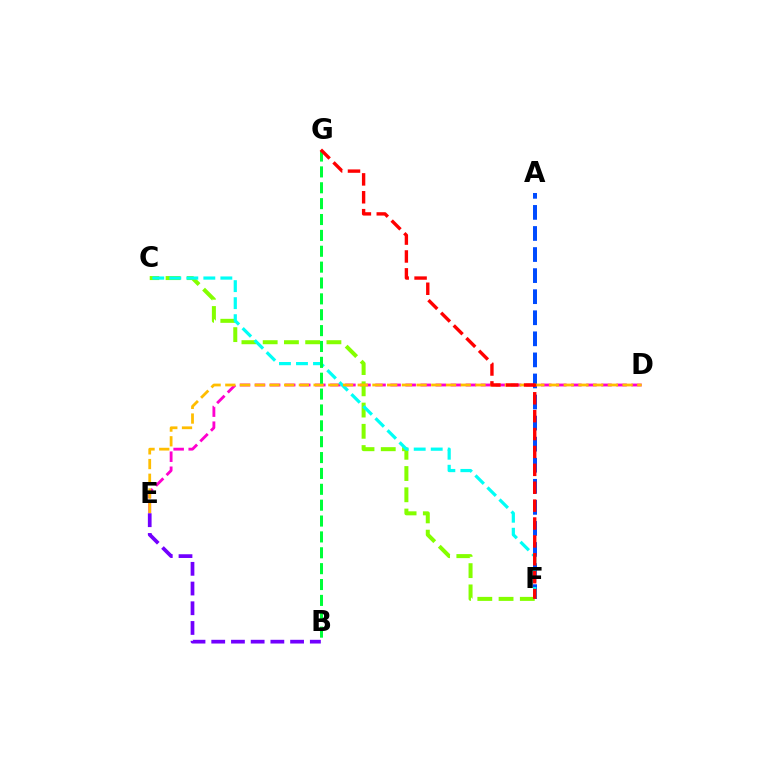{('D', 'E'): [{'color': '#ff00cf', 'line_style': 'dashed', 'thickness': 2.05}, {'color': '#ffbd00', 'line_style': 'dashed', 'thickness': 2.0}], ('C', 'F'): [{'color': '#84ff00', 'line_style': 'dashed', 'thickness': 2.89}, {'color': '#00fff6', 'line_style': 'dashed', 'thickness': 2.31}], ('A', 'F'): [{'color': '#004bff', 'line_style': 'dashed', 'thickness': 2.86}], ('B', 'E'): [{'color': '#7200ff', 'line_style': 'dashed', 'thickness': 2.68}], ('B', 'G'): [{'color': '#00ff39', 'line_style': 'dashed', 'thickness': 2.16}], ('F', 'G'): [{'color': '#ff0000', 'line_style': 'dashed', 'thickness': 2.43}]}